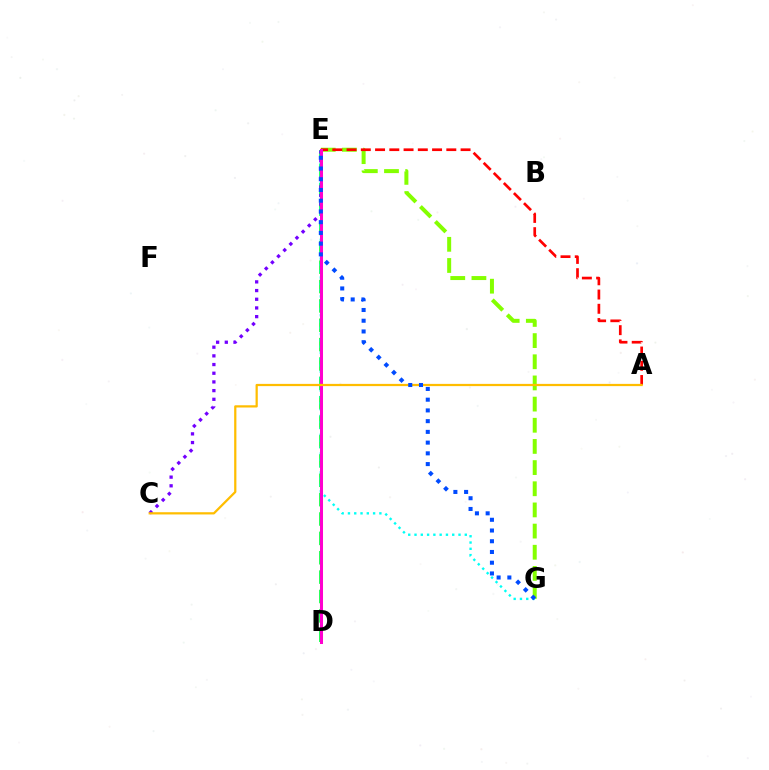{('E', 'G'): [{'color': '#84ff00', 'line_style': 'dashed', 'thickness': 2.88}, {'color': '#00fff6', 'line_style': 'dotted', 'thickness': 1.71}, {'color': '#004bff', 'line_style': 'dotted', 'thickness': 2.92}], ('A', 'E'): [{'color': '#ff0000', 'line_style': 'dashed', 'thickness': 1.94}], ('D', 'E'): [{'color': '#00ff39', 'line_style': 'dashed', 'thickness': 2.63}, {'color': '#ff00cf', 'line_style': 'solid', 'thickness': 2.17}], ('C', 'E'): [{'color': '#7200ff', 'line_style': 'dotted', 'thickness': 2.36}], ('A', 'C'): [{'color': '#ffbd00', 'line_style': 'solid', 'thickness': 1.61}]}